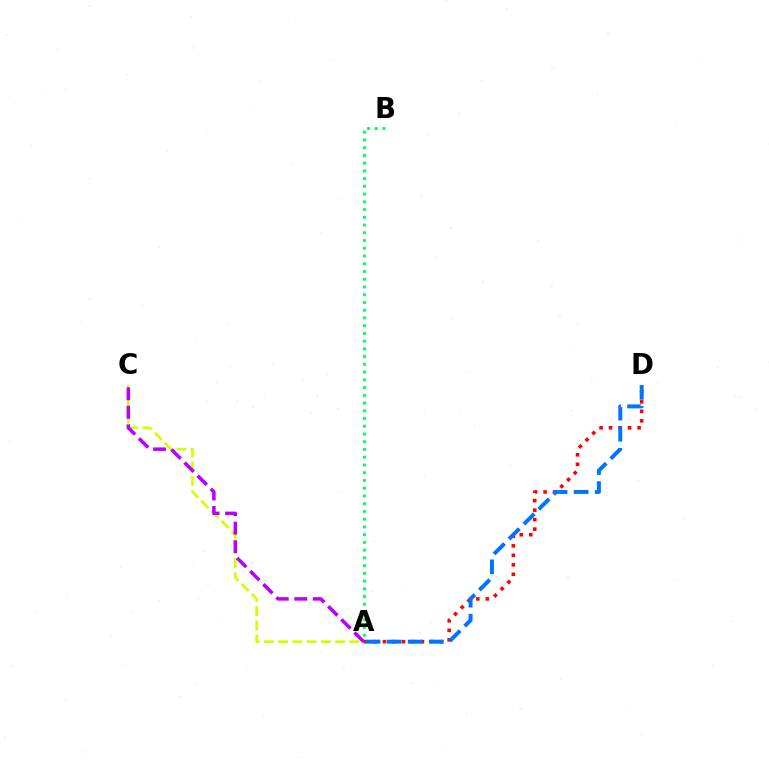{('A', 'C'): [{'color': '#d1ff00', 'line_style': 'dashed', 'thickness': 1.94}, {'color': '#b900ff', 'line_style': 'dashed', 'thickness': 2.52}], ('A', 'B'): [{'color': '#00ff5c', 'line_style': 'dotted', 'thickness': 2.1}], ('A', 'D'): [{'color': '#ff0000', 'line_style': 'dotted', 'thickness': 2.58}, {'color': '#0074ff', 'line_style': 'dashed', 'thickness': 2.86}]}